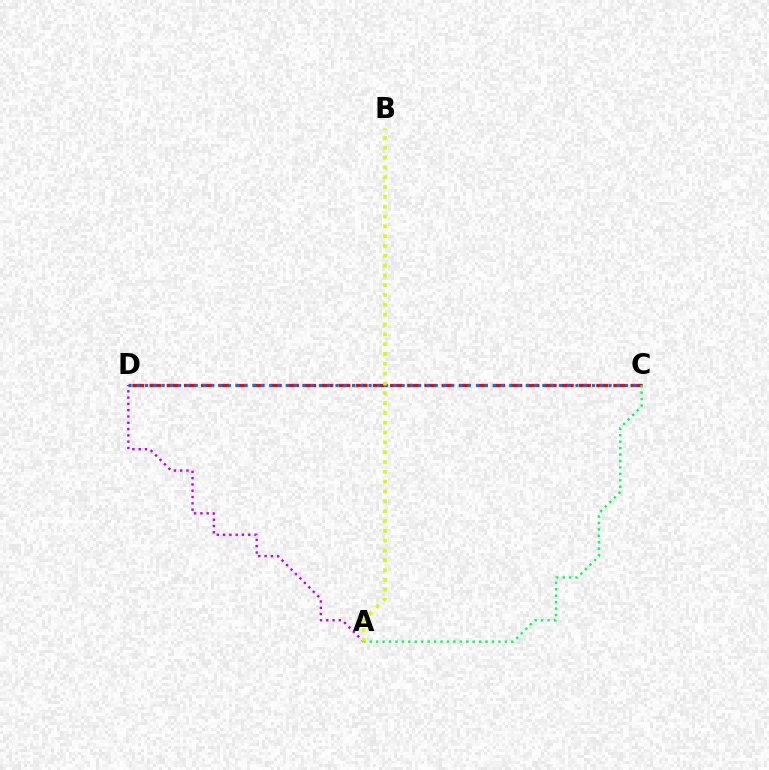{('C', 'D'): [{'color': '#ff0000', 'line_style': 'dashed', 'thickness': 2.33}, {'color': '#0074ff', 'line_style': 'dotted', 'thickness': 2.25}], ('A', 'C'): [{'color': '#00ff5c', 'line_style': 'dotted', 'thickness': 1.75}], ('A', 'D'): [{'color': '#b900ff', 'line_style': 'dotted', 'thickness': 1.71}], ('A', 'B'): [{'color': '#d1ff00', 'line_style': 'dotted', 'thickness': 2.67}]}